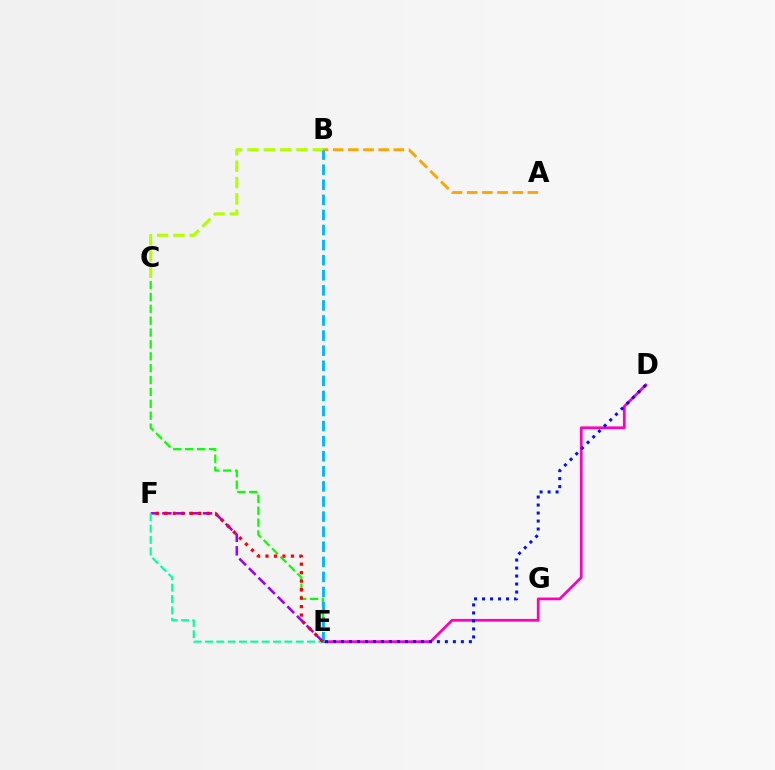{('E', 'F'): [{'color': '#9b00ff', 'line_style': 'dashed', 'thickness': 1.84}, {'color': '#00ff9d', 'line_style': 'dashed', 'thickness': 1.54}, {'color': '#ff0000', 'line_style': 'dotted', 'thickness': 2.31}], ('C', 'E'): [{'color': '#08ff00', 'line_style': 'dashed', 'thickness': 1.61}], ('A', 'B'): [{'color': '#ffa500', 'line_style': 'dashed', 'thickness': 2.06}], ('B', 'C'): [{'color': '#b3ff00', 'line_style': 'dashed', 'thickness': 2.22}], ('D', 'E'): [{'color': '#ff00bd', 'line_style': 'solid', 'thickness': 1.96}, {'color': '#0010ff', 'line_style': 'dotted', 'thickness': 2.17}], ('B', 'E'): [{'color': '#00b5ff', 'line_style': 'dashed', 'thickness': 2.05}]}